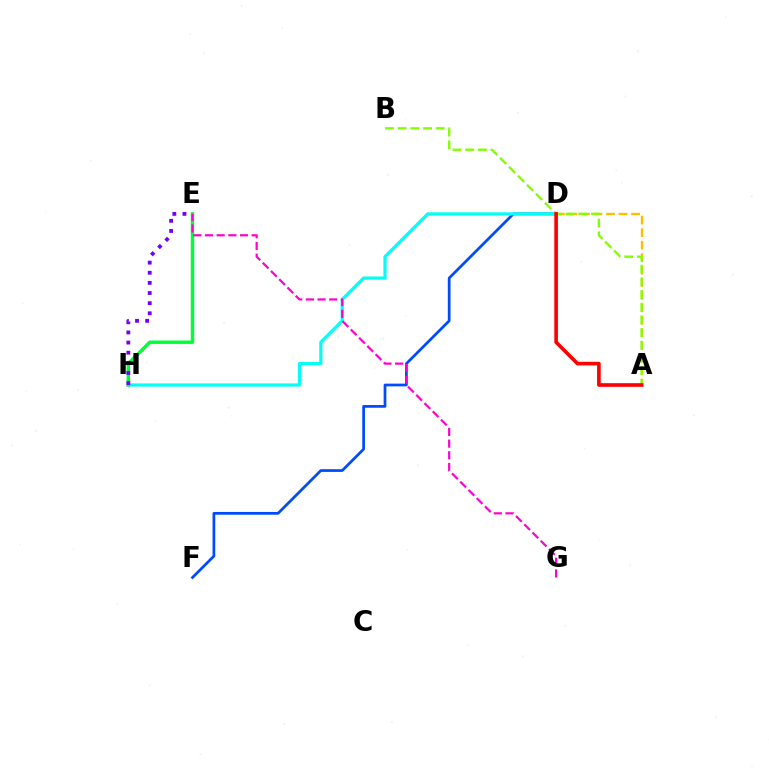{('A', 'D'): [{'color': '#ffbd00', 'line_style': 'dashed', 'thickness': 1.7}, {'color': '#ff0000', 'line_style': 'solid', 'thickness': 2.61}], ('D', 'F'): [{'color': '#004bff', 'line_style': 'solid', 'thickness': 1.97}], ('D', 'H'): [{'color': '#00fff6', 'line_style': 'solid', 'thickness': 2.28}], ('E', 'H'): [{'color': '#00ff39', 'line_style': 'solid', 'thickness': 2.47}, {'color': '#7200ff', 'line_style': 'dotted', 'thickness': 2.75}], ('E', 'G'): [{'color': '#ff00cf', 'line_style': 'dashed', 'thickness': 1.58}], ('A', 'B'): [{'color': '#84ff00', 'line_style': 'dashed', 'thickness': 1.73}]}